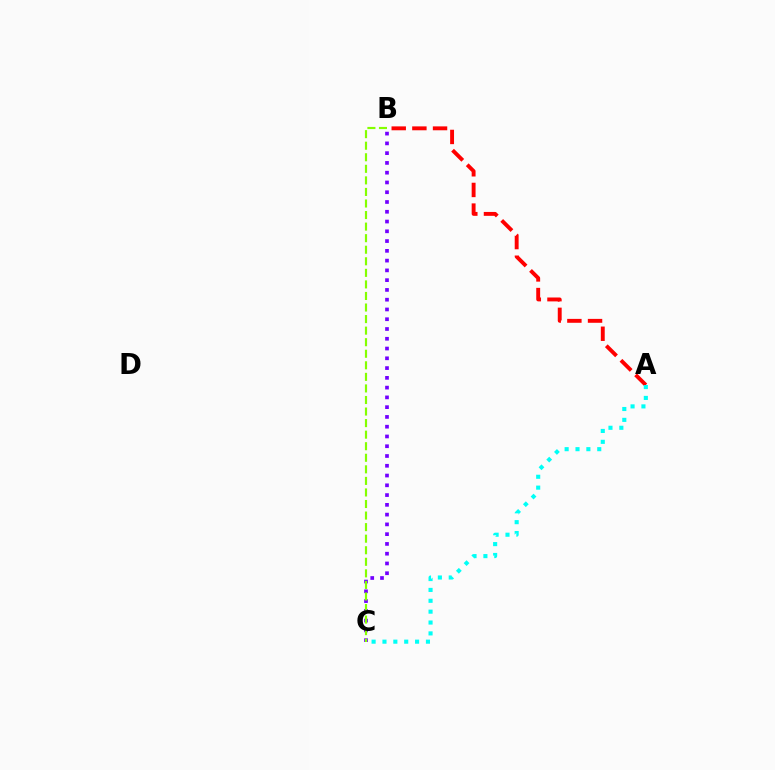{('A', 'B'): [{'color': '#ff0000', 'line_style': 'dashed', 'thickness': 2.81}], ('A', 'C'): [{'color': '#00fff6', 'line_style': 'dotted', 'thickness': 2.95}], ('B', 'C'): [{'color': '#7200ff', 'line_style': 'dotted', 'thickness': 2.65}, {'color': '#84ff00', 'line_style': 'dashed', 'thickness': 1.57}]}